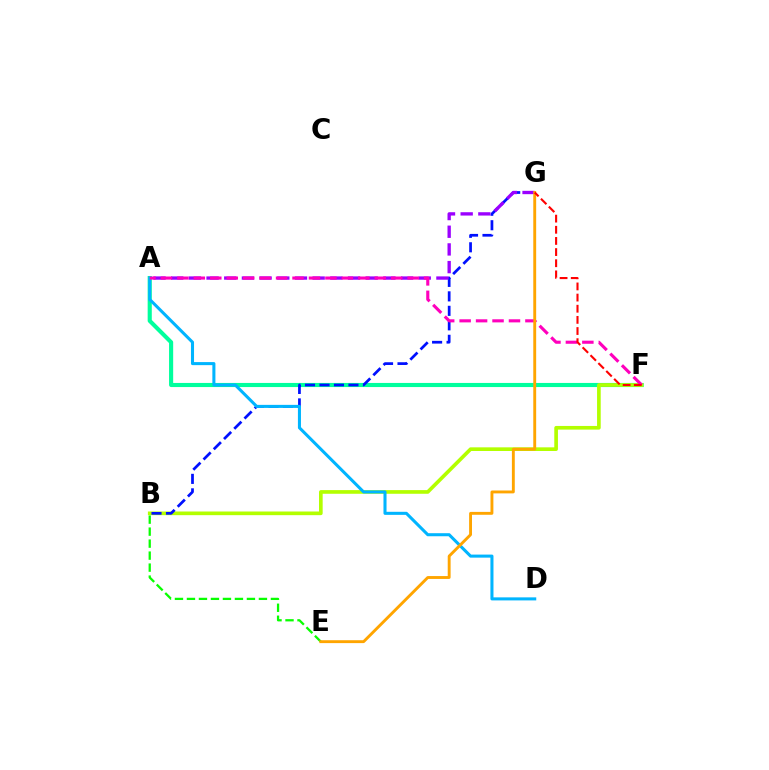{('A', 'F'): [{'color': '#00ff9d', 'line_style': 'solid', 'thickness': 2.97}, {'color': '#ff00bd', 'line_style': 'dashed', 'thickness': 2.23}], ('B', 'F'): [{'color': '#b3ff00', 'line_style': 'solid', 'thickness': 2.63}], ('B', 'G'): [{'color': '#0010ff', 'line_style': 'dashed', 'thickness': 1.97}], ('B', 'E'): [{'color': '#08ff00', 'line_style': 'dashed', 'thickness': 1.63}], ('A', 'G'): [{'color': '#9b00ff', 'line_style': 'dashed', 'thickness': 2.4}], ('A', 'D'): [{'color': '#00b5ff', 'line_style': 'solid', 'thickness': 2.2}], ('E', 'G'): [{'color': '#ffa500', 'line_style': 'solid', 'thickness': 2.08}], ('F', 'G'): [{'color': '#ff0000', 'line_style': 'dashed', 'thickness': 1.51}]}